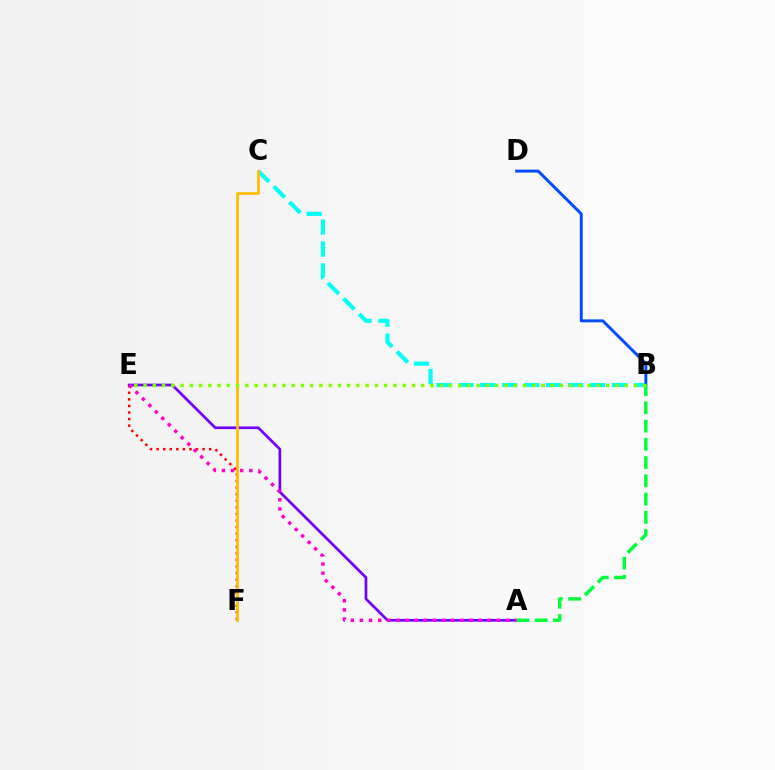{('E', 'F'): [{'color': '#ff0000', 'line_style': 'dotted', 'thickness': 1.78}], ('B', 'C'): [{'color': '#00fff6', 'line_style': 'dashed', 'thickness': 2.98}], ('A', 'E'): [{'color': '#7200ff', 'line_style': 'solid', 'thickness': 1.95}, {'color': '#ff00cf', 'line_style': 'dotted', 'thickness': 2.48}], ('B', 'D'): [{'color': '#004bff', 'line_style': 'solid', 'thickness': 2.13}], ('C', 'F'): [{'color': '#ffbd00', 'line_style': 'solid', 'thickness': 1.97}], ('A', 'B'): [{'color': '#00ff39', 'line_style': 'dashed', 'thickness': 2.48}], ('B', 'E'): [{'color': '#84ff00', 'line_style': 'dotted', 'thickness': 2.51}]}